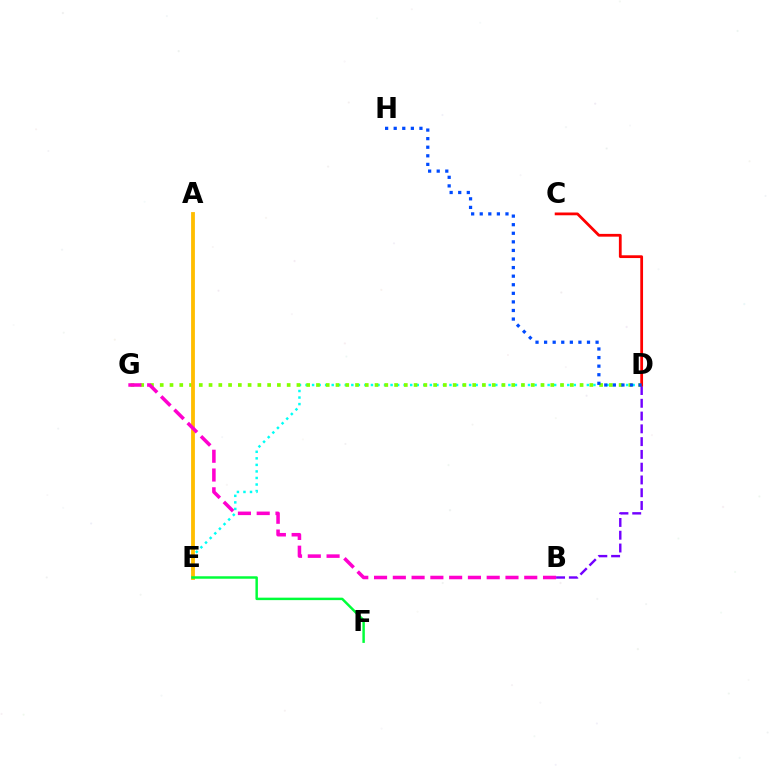{('D', 'E'): [{'color': '#00fff6', 'line_style': 'dotted', 'thickness': 1.78}], ('D', 'G'): [{'color': '#84ff00', 'line_style': 'dotted', 'thickness': 2.65}], ('B', 'D'): [{'color': '#7200ff', 'line_style': 'dashed', 'thickness': 1.74}], ('A', 'E'): [{'color': '#ffbd00', 'line_style': 'solid', 'thickness': 2.74}], ('E', 'F'): [{'color': '#00ff39', 'line_style': 'solid', 'thickness': 1.78}], ('B', 'G'): [{'color': '#ff00cf', 'line_style': 'dashed', 'thickness': 2.55}], ('C', 'D'): [{'color': '#ff0000', 'line_style': 'solid', 'thickness': 2.0}], ('D', 'H'): [{'color': '#004bff', 'line_style': 'dotted', 'thickness': 2.33}]}